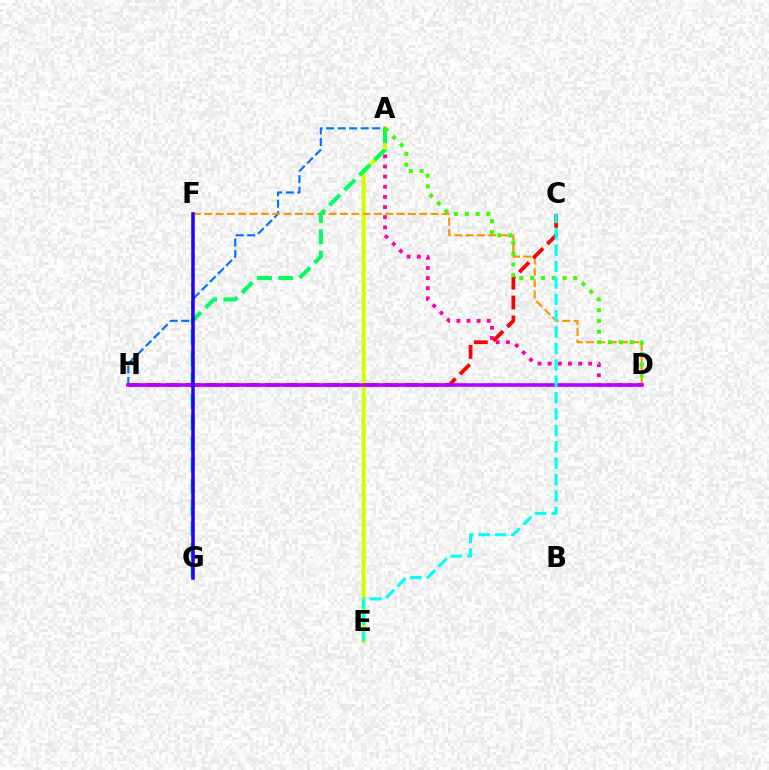{('A', 'D'): [{'color': '#ff00ac', 'line_style': 'dotted', 'thickness': 2.75}, {'color': '#3dff00', 'line_style': 'dotted', 'thickness': 2.93}], ('A', 'E'): [{'color': '#d1ff00', 'line_style': 'solid', 'thickness': 2.92}], ('A', 'H'): [{'color': '#0074ff', 'line_style': 'dashed', 'thickness': 1.56}], ('D', 'F'): [{'color': '#ff9400', 'line_style': 'dashed', 'thickness': 1.54}], ('A', 'G'): [{'color': '#00ff5c', 'line_style': 'dashed', 'thickness': 2.89}], ('C', 'H'): [{'color': '#ff0000', 'line_style': 'dashed', 'thickness': 2.7}], ('D', 'H'): [{'color': '#b900ff', 'line_style': 'solid', 'thickness': 2.6}], ('F', 'G'): [{'color': '#2500ff', 'line_style': 'solid', 'thickness': 2.54}], ('C', 'E'): [{'color': '#00fff6', 'line_style': 'dashed', 'thickness': 2.23}]}